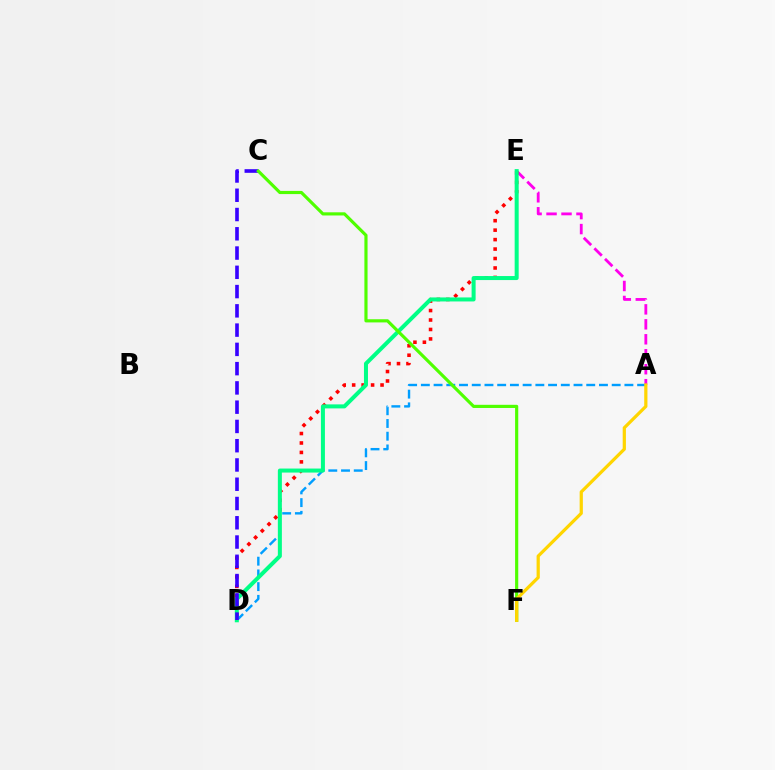{('A', 'E'): [{'color': '#ff00ed', 'line_style': 'dashed', 'thickness': 2.03}], ('A', 'D'): [{'color': '#009eff', 'line_style': 'dashed', 'thickness': 1.73}], ('D', 'E'): [{'color': '#ff0000', 'line_style': 'dotted', 'thickness': 2.57}, {'color': '#00ff86', 'line_style': 'solid', 'thickness': 2.89}], ('C', 'D'): [{'color': '#3700ff', 'line_style': 'dashed', 'thickness': 2.62}], ('C', 'F'): [{'color': '#4fff00', 'line_style': 'solid', 'thickness': 2.28}], ('A', 'F'): [{'color': '#ffd500', 'line_style': 'solid', 'thickness': 2.32}]}